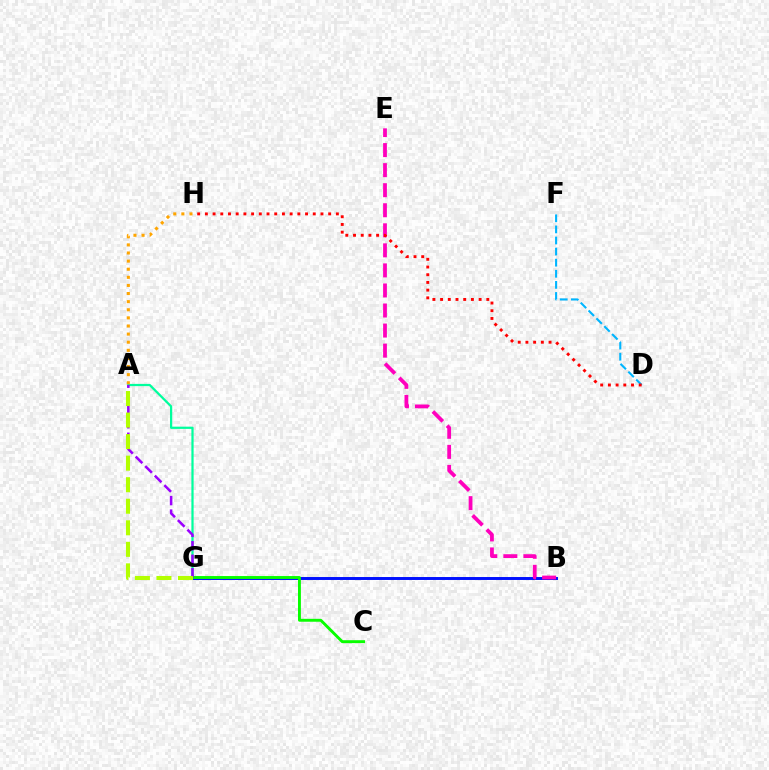{('A', 'G'): [{'color': '#00ff9d', 'line_style': 'solid', 'thickness': 1.61}, {'color': '#9b00ff', 'line_style': 'dashed', 'thickness': 1.84}, {'color': '#b3ff00', 'line_style': 'dashed', 'thickness': 2.93}], ('B', 'G'): [{'color': '#0010ff', 'line_style': 'solid', 'thickness': 2.12}], ('D', 'F'): [{'color': '#00b5ff', 'line_style': 'dashed', 'thickness': 1.51}], ('A', 'H'): [{'color': '#ffa500', 'line_style': 'dotted', 'thickness': 2.2}], ('C', 'G'): [{'color': '#08ff00', 'line_style': 'solid', 'thickness': 2.09}], ('B', 'E'): [{'color': '#ff00bd', 'line_style': 'dashed', 'thickness': 2.72}], ('D', 'H'): [{'color': '#ff0000', 'line_style': 'dotted', 'thickness': 2.09}]}